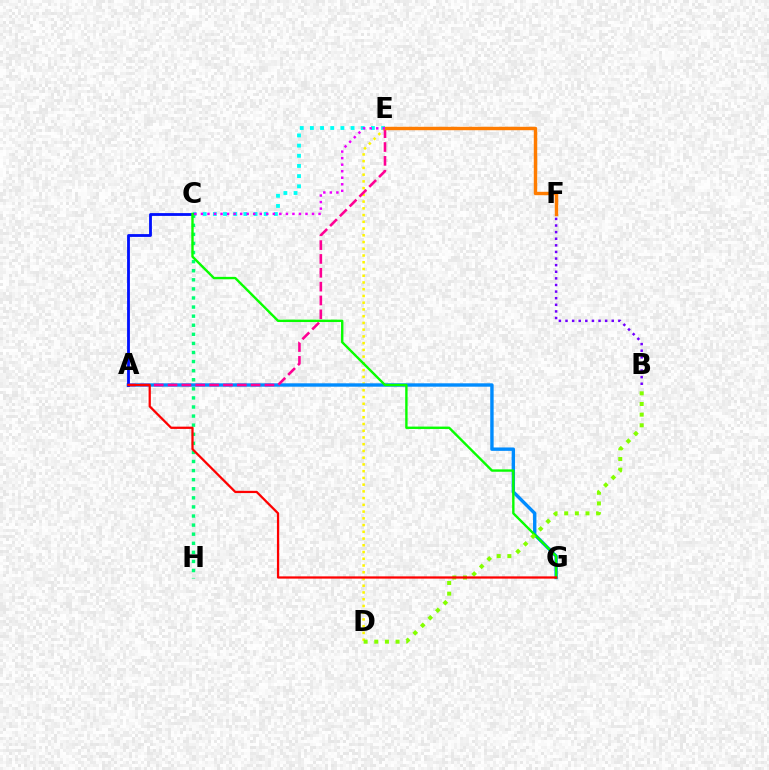{('C', 'E'): [{'color': '#00fff6', 'line_style': 'dotted', 'thickness': 2.76}, {'color': '#ee00ff', 'line_style': 'dotted', 'thickness': 1.78}], ('D', 'E'): [{'color': '#fcf500', 'line_style': 'dotted', 'thickness': 1.83}], ('A', 'G'): [{'color': '#008cff', 'line_style': 'solid', 'thickness': 2.44}, {'color': '#ff0000', 'line_style': 'solid', 'thickness': 1.63}], ('A', 'C'): [{'color': '#0010ff', 'line_style': 'solid', 'thickness': 2.03}], ('C', 'H'): [{'color': '#00ff74', 'line_style': 'dotted', 'thickness': 2.47}], ('A', 'E'): [{'color': '#ff0094', 'line_style': 'dashed', 'thickness': 1.88}], ('C', 'G'): [{'color': '#08ff00', 'line_style': 'solid', 'thickness': 1.72}], ('B', 'D'): [{'color': '#84ff00', 'line_style': 'dotted', 'thickness': 2.89}], ('B', 'F'): [{'color': '#7200ff', 'line_style': 'dotted', 'thickness': 1.8}], ('E', 'F'): [{'color': '#ff7c00', 'line_style': 'solid', 'thickness': 2.46}]}